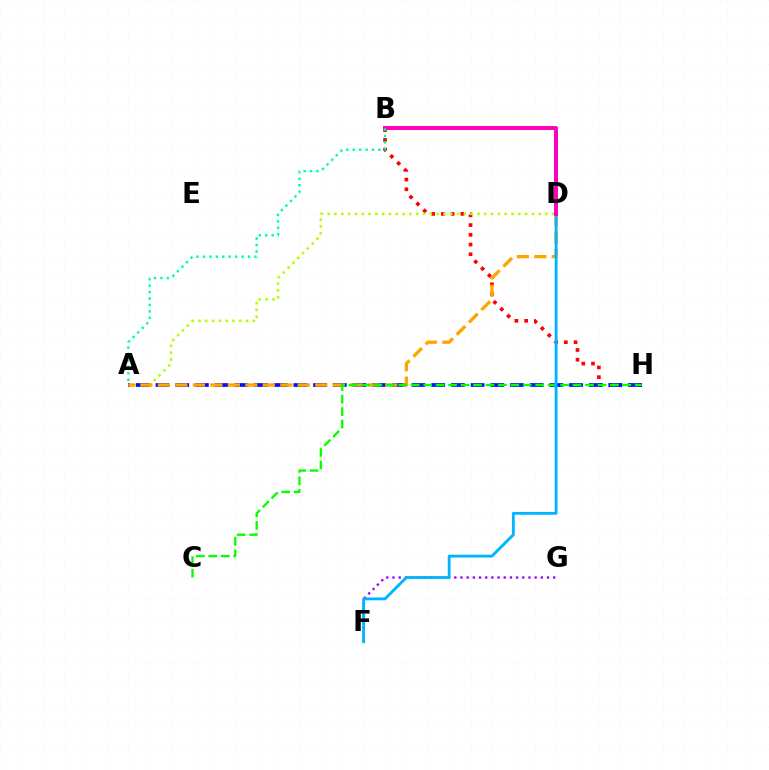{('B', 'H'): [{'color': '#ff0000', 'line_style': 'dotted', 'thickness': 2.64}], ('A', 'D'): [{'color': '#b3ff00', 'line_style': 'dotted', 'thickness': 1.85}, {'color': '#ffa500', 'line_style': 'dashed', 'thickness': 2.38}], ('F', 'G'): [{'color': '#9b00ff', 'line_style': 'dotted', 'thickness': 1.68}], ('A', 'H'): [{'color': '#0010ff', 'line_style': 'dashed', 'thickness': 2.68}], ('C', 'H'): [{'color': '#08ff00', 'line_style': 'dashed', 'thickness': 1.69}], ('D', 'F'): [{'color': '#00b5ff', 'line_style': 'solid', 'thickness': 2.06}], ('B', 'D'): [{'color': '#ff00bd', 'line_style': 'solid', 'thickness': 2.86}], ('A', 'B'): [{'color': '#00ff9d', 'line_style': 'dotted', 'thickness': 1.75}]}